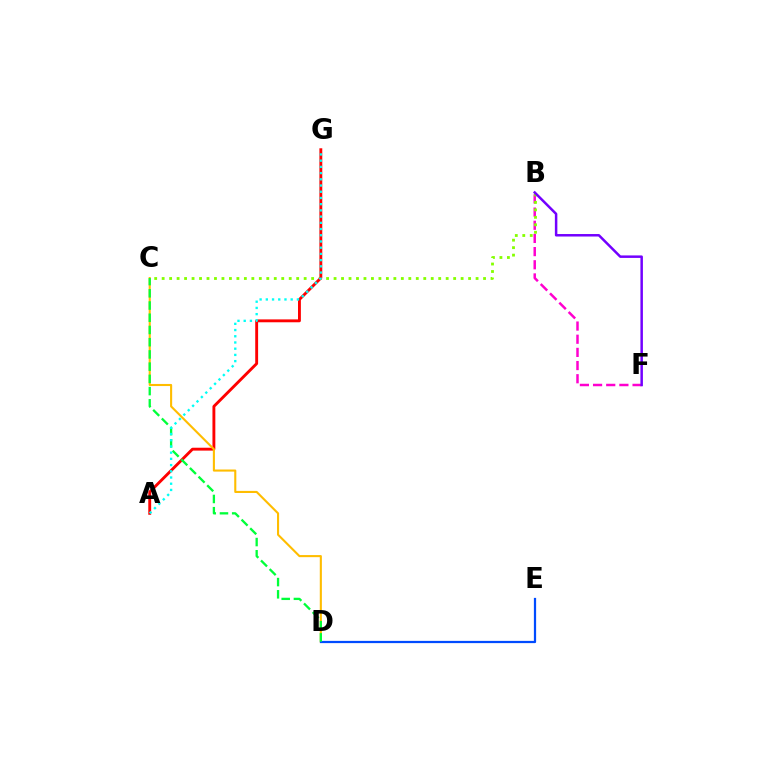{('B', 'F'): [{'color': '#ff00cf', 'line_style': 'dashed', 'thickness': 1.79}, {'color': '#7200ff', 'line_style': 'solid', 'thickness': 1.79}], ('B', 'C'): [{'color': '#84ff00', 'line_style': 'dotted', 'thickness': 2.03}], ('A', 'G'): [{'color': '#ff0000', 'line_style': 'solid', 'thickness': 2.07}, {'color': '#00fff6', 'line_style': 'dotted', 'thickness': 1.69}], ('C', 'D'): [{'color': '#ffbd00', 'line_style': 'solid', 'thickness': 1.51}, {'color': '#00ff39', 'line_style': 'dashed', 'thickness': 1.66}], ('D', 'E'): [{'color': '#004bff', 'line_style': 'solid', 'thickness': 1.61}]}